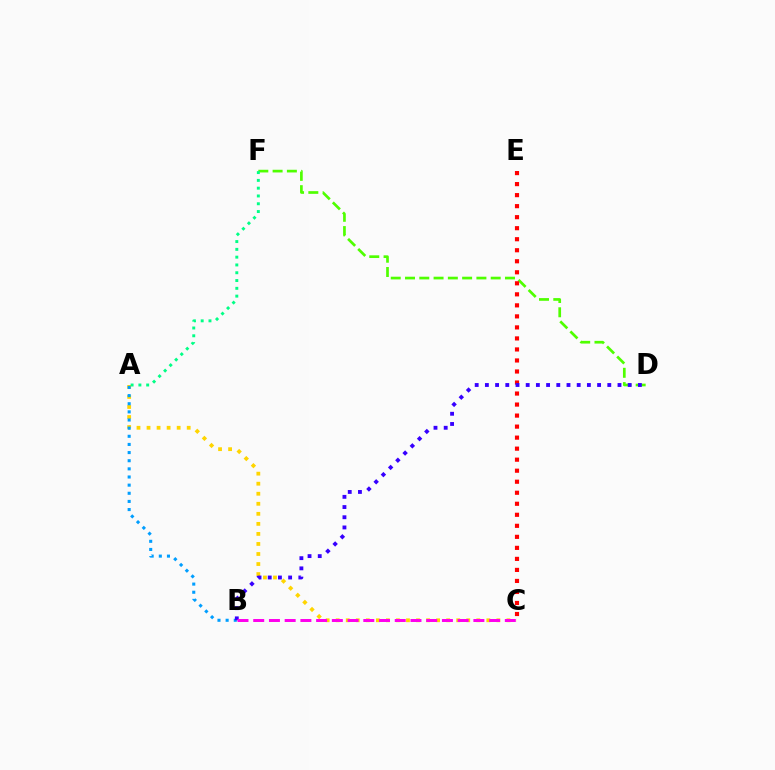{('D', 'F'): [{'color': '#4fff00', 'line_style': 'dashed', 'thickness': 1.94}], ('A', 'C'): [{'color': '#ffd500', 'line_style': 'dotted', 'thickness': 2.73}], ('C', 'E'): [{'color': '#ff0000', 'line_style': 'dotted', 'thickness': 2.99}], ('A', 'B'): [{'color': '#009eff', 'line_style': 'dotted', 'thickness': 2.21}], ('B', 'D'): [{'color': '#3700ff', 'line_style': 'dotted', 'thickness': 2.77}], ('A', 'F'): [{'color': '#00ff86', 'line_style': 'dotted', 'thickness': 2.12}], ('B', 'C'): [{'color': '#ff00ed', 'line_style': 'dashed', 'thickness': 2.14}]}